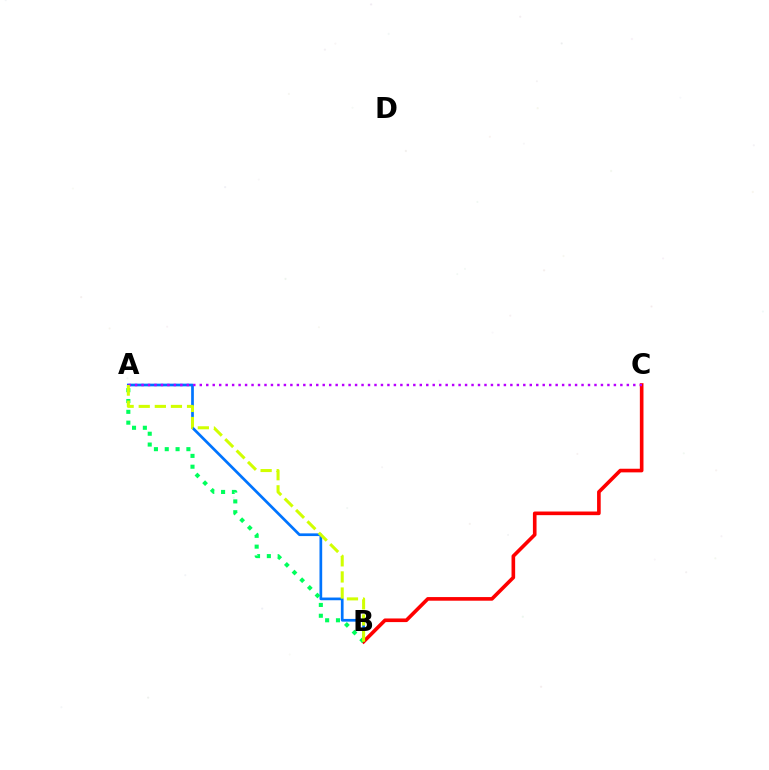{('A', 'B'): [{'color': '#0074ff', 'line_style': 'solid', 'thickness': 1.95}, {'color': '#00ff5c', 'line_style': 'dotted', 'thickness': 2.94}, {'color': '#d1ff00', 'line_style': 'dashed', 'thickness': 2.19}], ('B', 'C'): [{'color': '#ff0000', 'line_style': 'solid', 'thickness': 2.61}], ('A', 'C'): [{'color': '#b900ff', 'line_style': 'dotted', 'thickness': 1.76}]}